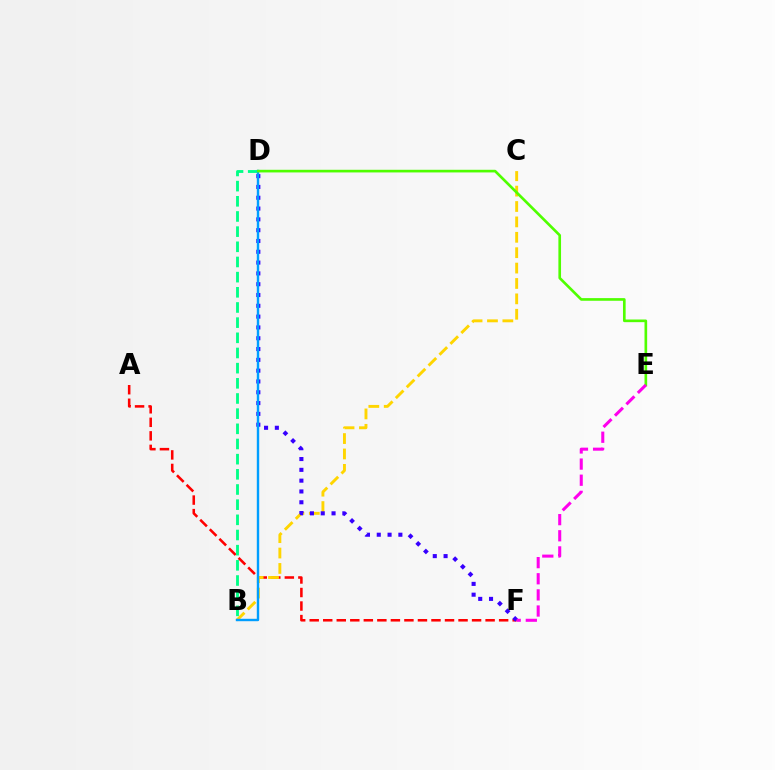{('A', 'F'): [{'color': '#ff0000', 'line_style': 'dashed', 'thickness': 1.84}], ('B', 'C'): [{'color': '#ffd500', 'line_style': 'dashed', 'thickness': 2.09}], ('D', 'F'): [{'color': '#3700ff', 'line_style': 'dotted', 'thickness': 2.94}], ('B', 'D'): [{'color': '#00ff86', 'line_style': 'dashed', 'thickness': 2.06}, {'color': '#009eff', 'line_style': 'solid', 'thickness': 1.74}], ('D', 'E'): [{'color': '#4fff00', 'line_style': 'solid', 'thickness': 1.91}], ('E', 'F'): [{'color': '#ff00ed', 'line_style': 'dashed', 'thickness': 2.19}]}